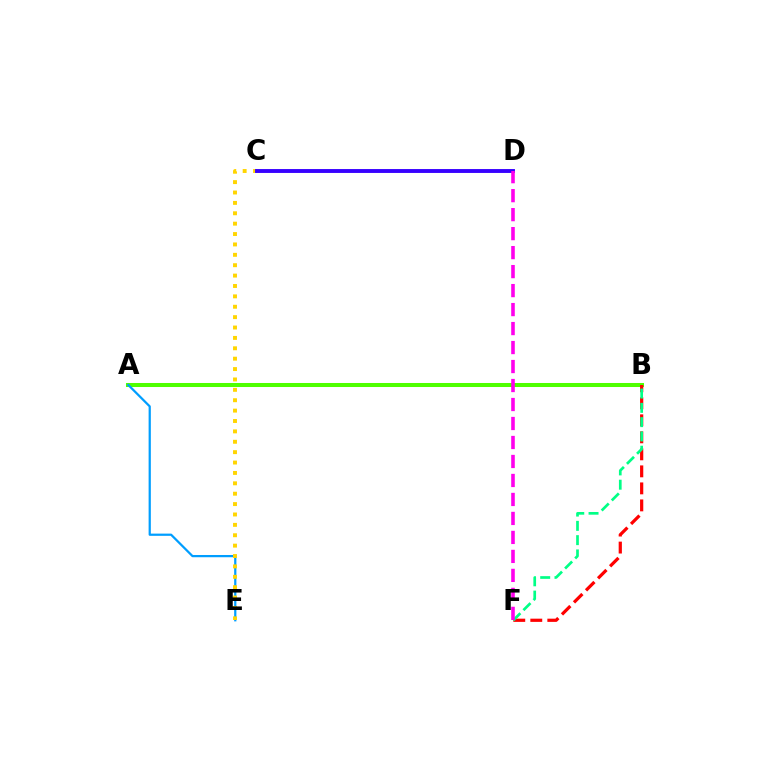{('A', 'B'): [{'color': '#4fff00', 'line_style': 'solid', 'thickness': 2.9}], ('A', 'E'): [{'color': '#009eff', 'line_style': 'solid', 'thickness': 1.6}], ('B', 'F'): [{'color': '#ff0000', 'line_style': 'dashed', 'thickness': 2.31}, {'color': '#00ff86', 'line_style': 'dashed', 'thickness': 1.94}], ('C', 'E'): [{'color': '#ffd500', 'line_style': 'dotted', 'thickness': 2.82}], ('C', 'D'): [{'color': '#3700ff', 'line_style': 'solid', 'thickness': 2.8}], ('D', 'F'): [{'color': '#ff00ed', 'line_style': 'dashed', 'thickness': 2.58}]}